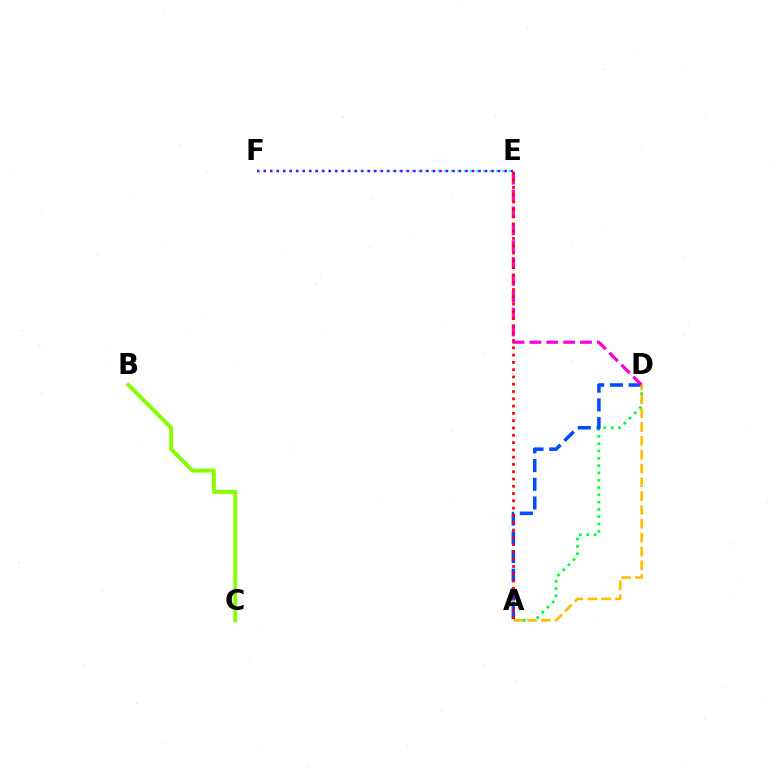{('A', 'D'): [{'color': '#00ff39', 'line_style': 'dotted', 'thickness': 1.98}, {'color': '#004bff', 'line_style': 'dashed', 'thickness': 2.54}, {'color': '#ffbd00', 'line_style': 'dashed', 'thickness': 1.88}], ('D', 'E'): [{'color': '#ff00cf', 'line_style': 'dashed', 'thickness': 2.29}], ('E', 'F'): [{'color': '#00fff6', 'line_style': 'dotted', 'thickness': 1.75}, {'color': '#7200ff', 'line_style': 'dotted', 'thickness': 1.77}], ('A', 'E'): [{'color': '#ff0000', 'line_style': 'dotted', 'thickness': 1.98}], ('B', 'C'): [{'color': '#84ff00', 'line_style': 'solid', 'thickness': 2.8}]}